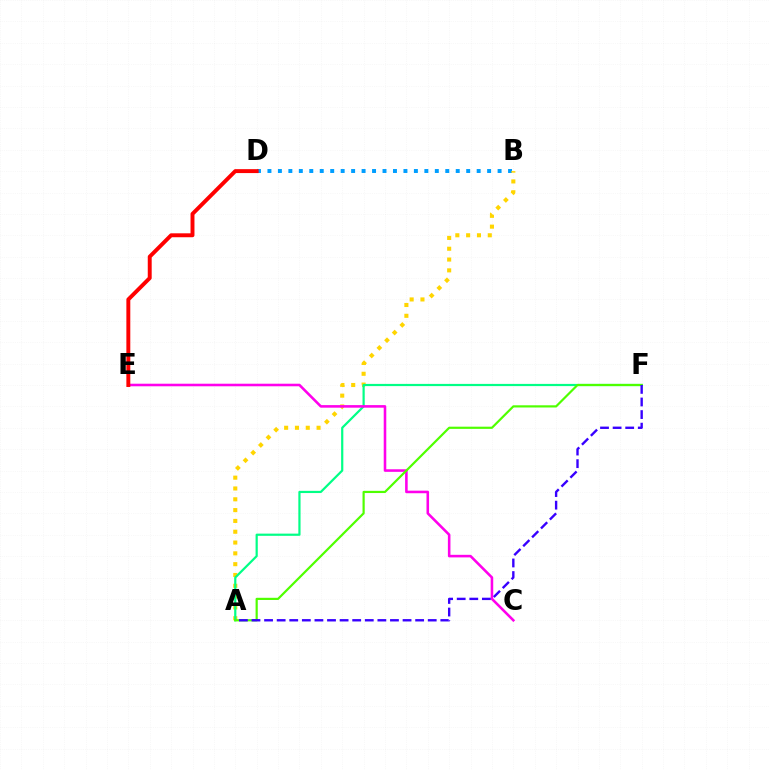{('B', 'D'): [{'color': '#009eff', 'line_style': 'dotted', 'thickness': 2.84}], ('A', 'B'): [{'color': '#ffd500', 'line_style': 'dotted', 'thickness': 2.94}], ('A', 'F'): [{'color': '#00ff86', 'line_style': 'solid', 'thickness': 1.59}, {'color': '#4fff00', 'line_style': 'solid', 'thickness': 1.58}, {'color': '#3700ff', 'line_style': 'dashed', 'thickness': 1.71}], ('C', 'E'): [{'color': '#ff00ed', 'line_style': 'solid', 'thickness': 1.85}], ('D', 'E'): [{'color': '#ff0000', 'line_style': 'solid', 'thickness': 2.83}]}